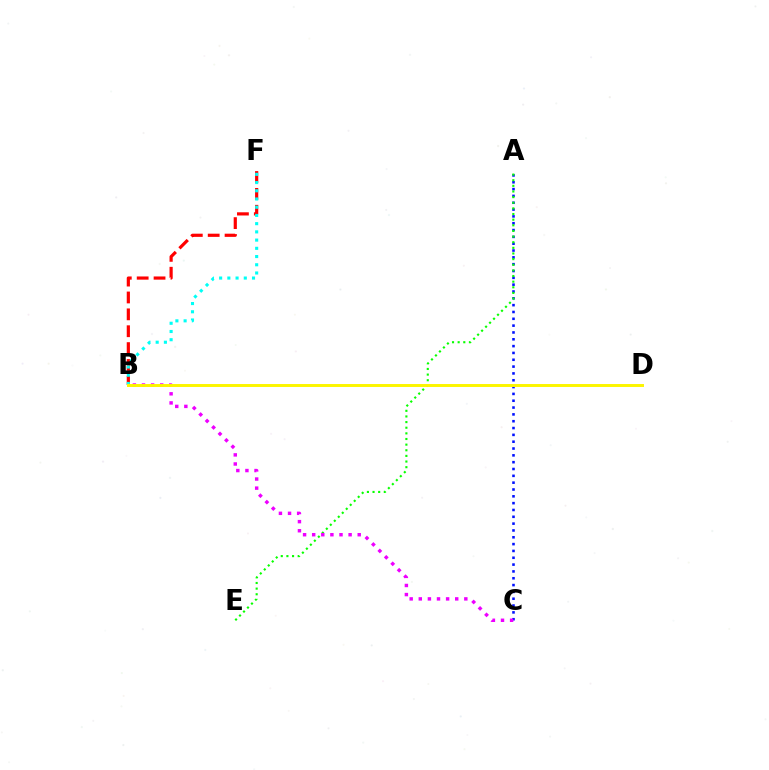{('A', 'C'): [{'color': '#0010ff', 'line_style': 'dotted', 'thickness': 1.86}], ('B', 'F'): [{'color': '#ff0000', 'line_style': 'dashed', 'thickness': 2.29}, {'color': '#00fff6', 'line_style': 'dotted', 'thickness': 2.23}], ('A', 'E'): [{'color': '#08ff00', 'line_style': 'dotted', 'thickness': 1.53}], ('B', 'C'): [{'color': '#ee00ff', 'line_style': 'dotted', 'thickness': 2.47}], ('B', 'D'): [{'color': '#fcf500', 'line_style': 'solid', 'thickness': 2.12}]}